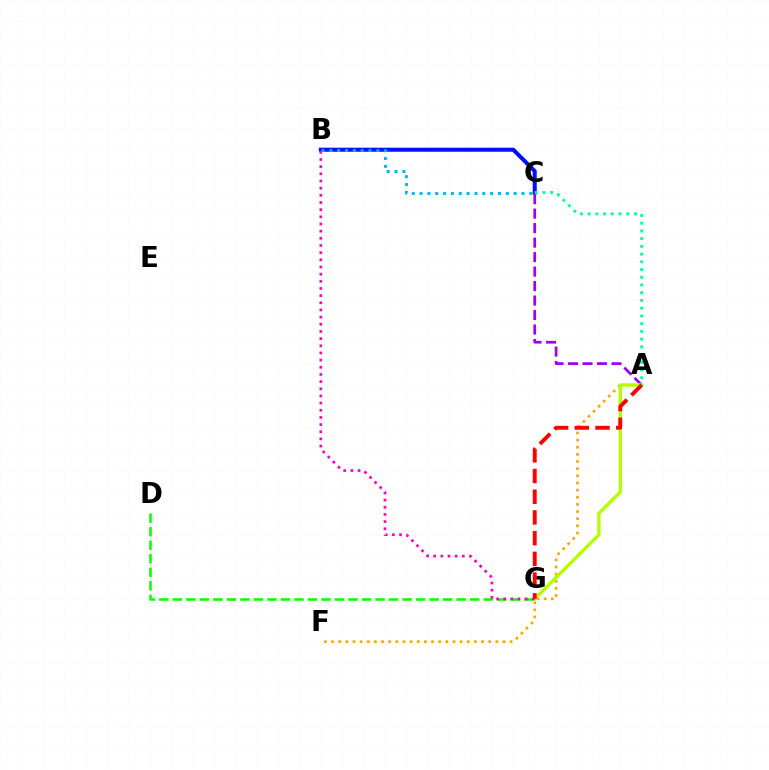{('B', 'C'): [{'color': '#0010ff', 'line_style': 'solid', 'thickness': 2.9}, {'color': '#00b5ff', 'line_style': 'dotted', 'thickness': 2.13}], ('A', 'C'): [{'color': '#9b00ff', 'line_style': 'dashed', 'thickness': 1.97}, {'color': '#00ff9d', 'line_style': 'dotted', 'thickness': 2.1}], ('A', 'F'): [{'color': '#ffa500', 'line_style': 'dotted', 'thickness': 1.94}], ('A', 'G'): [{'color': '#b3ff00', 'line_style': 'solid', 'thickness': 2.44}, {'color': '#ff0000', 'line_style': 'dashed', 'thickness': 2.81}], ('D', 'G'): [{'color': '#08ff00', 'line_style': 'dashed', 'thickness': 1.84}], ('B', 'G'): [{'color': '#ff00bd', 'line_style': 'dotted', 'thickness': 1.95}]}